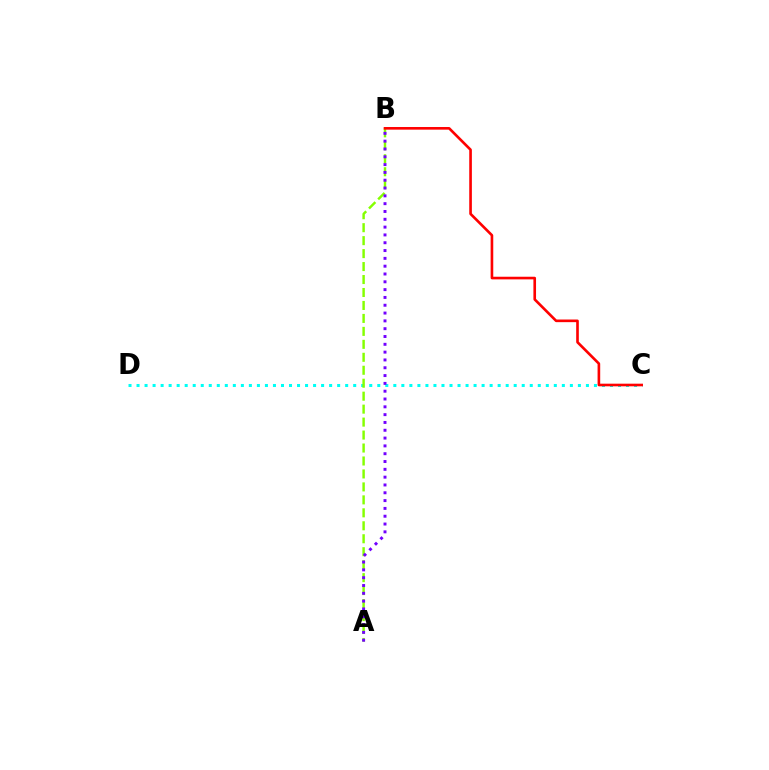{('C', 'D'): [{'color': '#00fff6', 'line_style': 'dotted', 'thickness': 2.18}], ('A', 'B'): [{'color': '#84ff00', 'line_style': 'dashed', 'thickness': 1.76}, {'color': '#7200ff', 'line_style': 'dotted', 'thickness': 2.12}], ('B', 'C'): [{'color': '#ff0000', 'line_style': 'solid', 'thickness': 1.9}]}